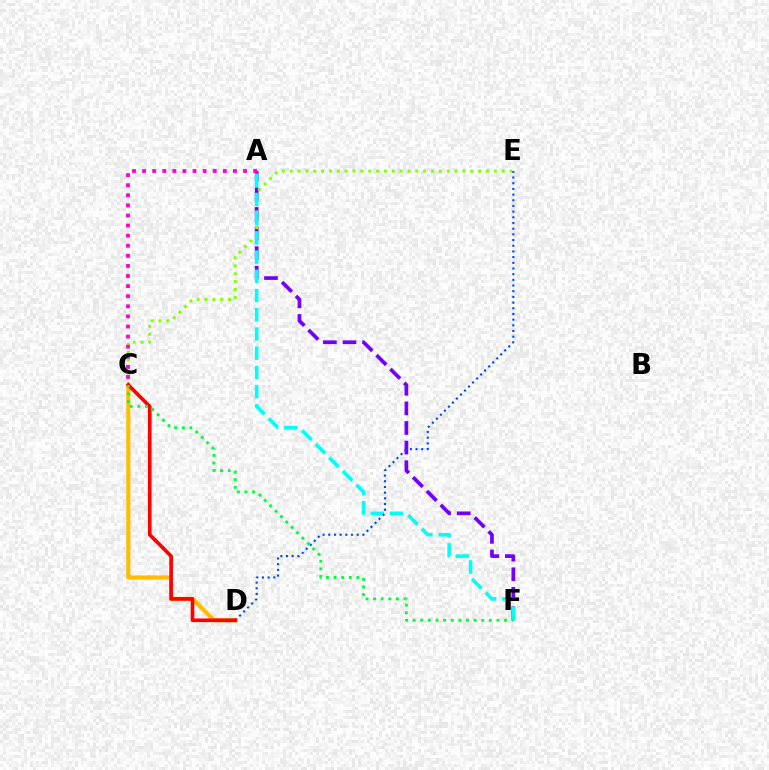{('A', 'F'): [{'color': '#7200ff', 'line_style': 'dashed', 'thickness': 2.66}, {'color': '#00fff6', 'line_style': 'dashed', 'thickness': 2.61}], ('C', 'E'): [{'color': '#84ff00', 'line_style': 'dotted', 'thickness': 2.13}], ('A', 'C'): [{'color': '#ff00cf', 'line_style': 'dotted', 'thickness': 2.74}], ('C', 'D'): [{'color': '#ffbd00', 'line_style': 'solid', 'thickness': 2.99}, {'color': '#ff0000', 'line_style': 'solid', 'thickness': 2.63}], ('D', 'E'): [{'color': '#004bff', 'line_style': 'dotted', 'thickness': 1.54}], ('C', 'F'): [{'color': '#00ff39', 'line_style': 'dotted', 'thickness': 2.07}]}